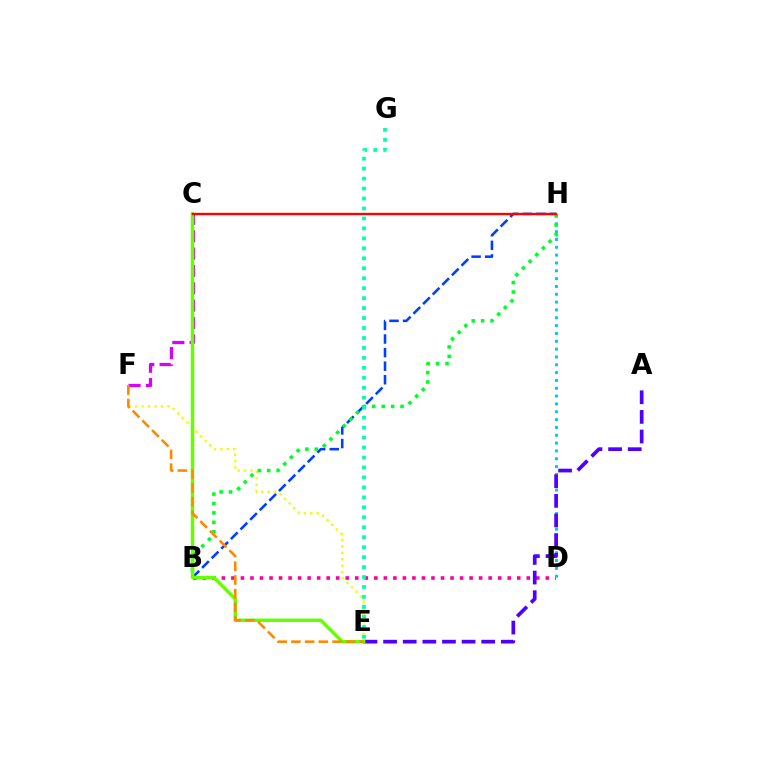{('B', 'D'): [{'color': '#ff00a0', 'line_style': 'dotted', 'thickness': 2.59}], ('B', 'H'): [{'color': '#003fff', 'line_style': 'dashed', 'thickness': 1.85}, {'color': '#00ff27', 'line_style': 'dotted', 'thickness': 2.56}], ('C', 'F'): [{'color': '#d600ff', 'line_style': 'dashed', 'thickness': 2.36}], ('E', 'F'): [{'color': '#eeff00', 'line_style': 'dotted', 'thickness': 1.75}, {'color': '#ff8800', 'line_style': 'dashed', 'thickness': 1.86}], ('D', 'H'): [{'color': '#00c7ff', 'line_style': 'dotted', 'thickness': 2.13}], ('A', 'E'): [{'color': '#4f00ff', 'line_style': 'dashed', 'thickness': 2.67}], ('C', 'E'): [{'color': '#66ff00', 'line_style': 'solid', 'thickness': 2.5}], ('C', 'H'): [{'color': '#ff0000', 'line_style': 'solid', 'thickness': 1.7}], ('E', 'G'): [{'color': '#00ffaf', 'line_style': 'dotted', 'thickness': 2.71}]}